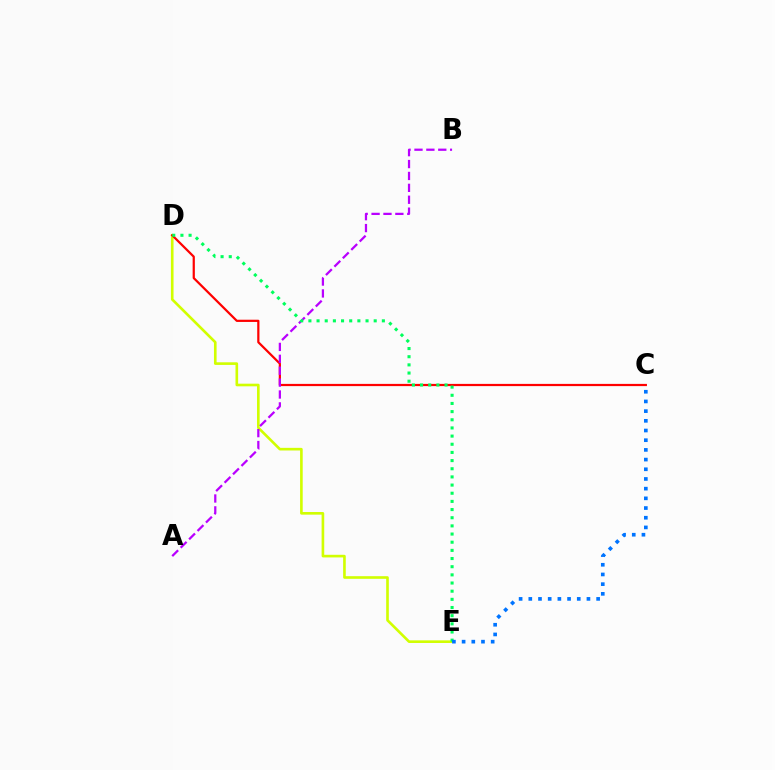{('D', 'E'): [{'color': '#d1ff00', 'line_style': 'solid', 'thickness': 1.89}, {'color': '#00ff5c', 'line_style': 'dotted', 'thickness': 2.22}], ('C', 'D'): [{'color': '#ff0000', 'line_style': 'solid', 'thickness': 1.6}], ('A', 'B'): [{'color': '#b900ff', 'line_style': 'dashed', 'thickness': 1.62}], ('C', 'E'): [{'color': '#0074ff', 'line_style': 'dotted', 'thickness': 2.63}]}